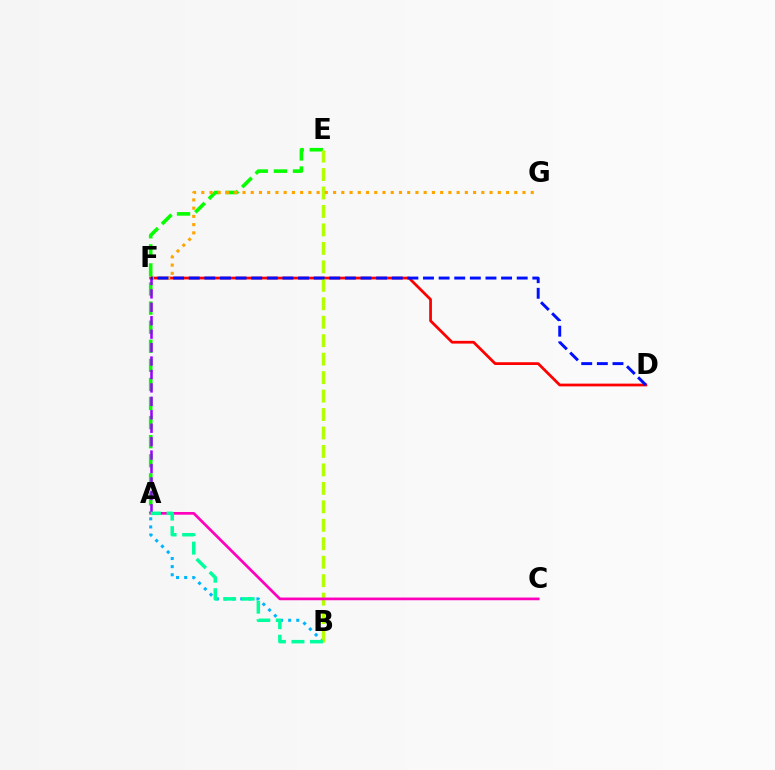{('D', 'F'): [{'color': '#ff0000', 'line_style': 'solid', 'thickness': 1.98}, {'color': '#0010ff', 'line_style': 'dashed', 'thickness': 2.12}], ('A', 'B'): [{'color': '#00b5ff', 'line_style': 'dotted', 'thickness': 2.2}, {'color': '#00ff9d', 'line_style': 'dashed', 'thickness': 2.52}], ('A', 'E'): [{'color': '#08ff00', 'line_style': 'dashed', 'thickness': 2.59}], ('B', 'E'): [{'color': '#b3ff00', 'line_style': 'dashed', 'thickness': 2.51}], ('F', 'G'): [{'color': '#ffa500', 'line_style': 'dotted', 'thickness': 2.24}], ('A', 'F'): [{'color': '#9b00ff', 'line_style': 'dashed', 'thickness': 1.82}], ('A', 'C'): [{'color': '#ff00bd', 'line_style': 'solid', 'thickness': 1.95}]}